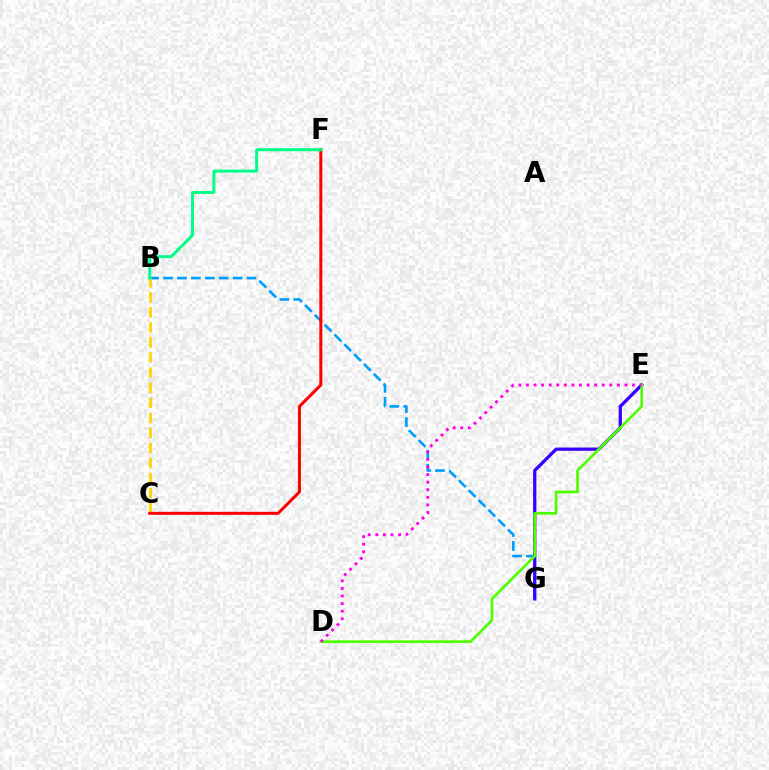{('B', 'G'): [{'color': '#009eff', 'line_style': 'dashed', 'thickness': 1.89}], ('B', 'C'): [{'color': '#ffd500', 'line_style': 'dashed', 'thickness': 2.05}], ('C', 'F'): [{'color': '#ff0000', 'line_style': 'solid', 'thickness': 2.17}], ('E', 'G'): [{'color': '#3700ff', 'line_style': 'solid', 'thickness': 2.34}], ('B', 'F'): [{'color': '#00ff86', 'line_style': 'solid', 'thickness': 2.14}], ('D', 'E'): [{'color': '#4fff00', 'line_style': 'solid', 'thickness': 1.93}, {'color': '#ff00ed', 'line_style': 'dotted', 'thickness': 2.06}]}